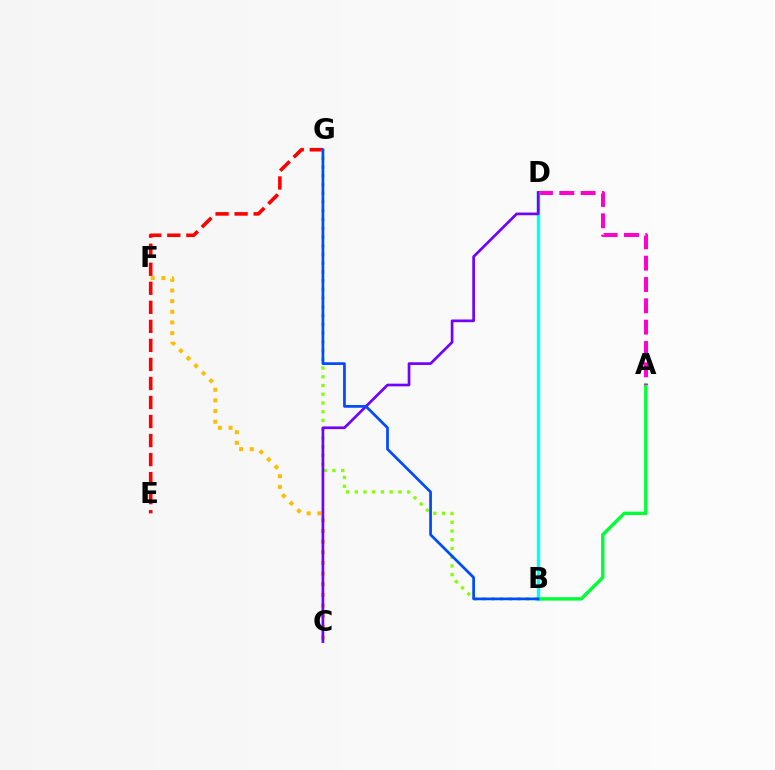{('A', 'B'): [{'color': '#00ff39', 'line_style': 'solid', 'thickness': 2.46}], ('A', 'D'): [{'color': '#ff00cf', 'line_style': 'dashed', 'thickness': 2.9}], ('E', 'G'): [{'color': '#ff0000', 'line_style': 'dashed', 'thickness': 2.59}], ('B', 'G'): [{'color': '#84ff00', 'line_style': 'dotted', 'thickness': 2.37}, {'color': '#004bff', 'line_style': 'solid', 'thickness': 1.96}], ('B', 'D'): [{'color': '#00fff6', 'line_style': 'solid', 'thickness': 2.46}], ('C', 'F'): [{'color': '#ffbd00', 'line_style': 'dotted', 'thickness': 2.89}], ('C', 'D'): [{'color': '#7200ff', 'line_style': 'solid', 'thickness': 1.93}]}